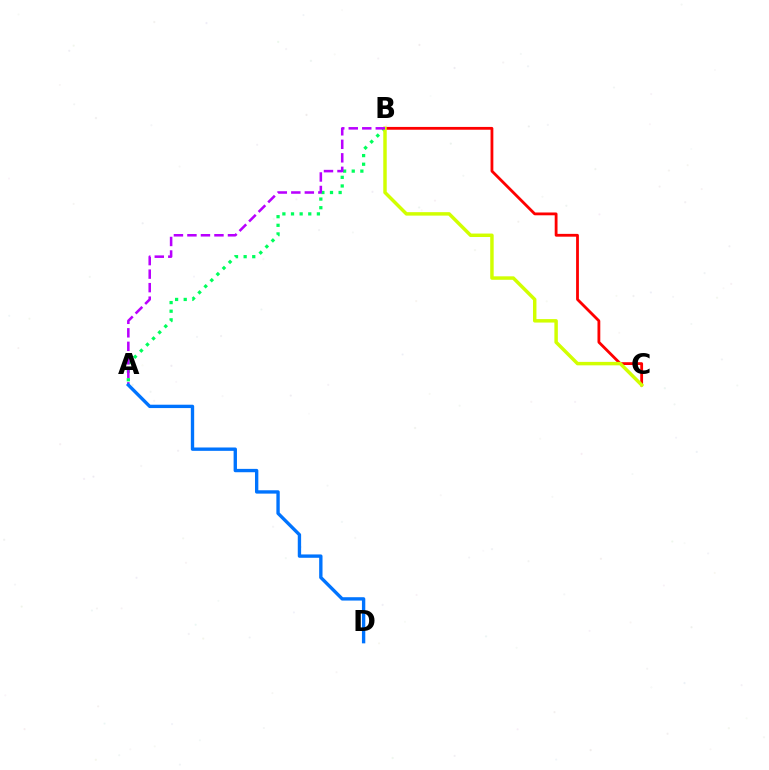{('A', 'B'): [{'color': '#00ff5c', 'line_style': 'dotted', 'thickness': 2.34}, {'color': '#b900ff', 'line_style': 'dashed', 'thickness': 1.84}], ('B', 'C'): [{'color': '#ff0000', 'line_style': 'solid', 'thickness': 2.02}, {'color': '#d1ff00', 'line_style': 'solid', 'thickness': 2.49}], ('A', 'D'): [{'color': '#0074ff', 'line_style': 'solid', 'thickness': 2.42}]}